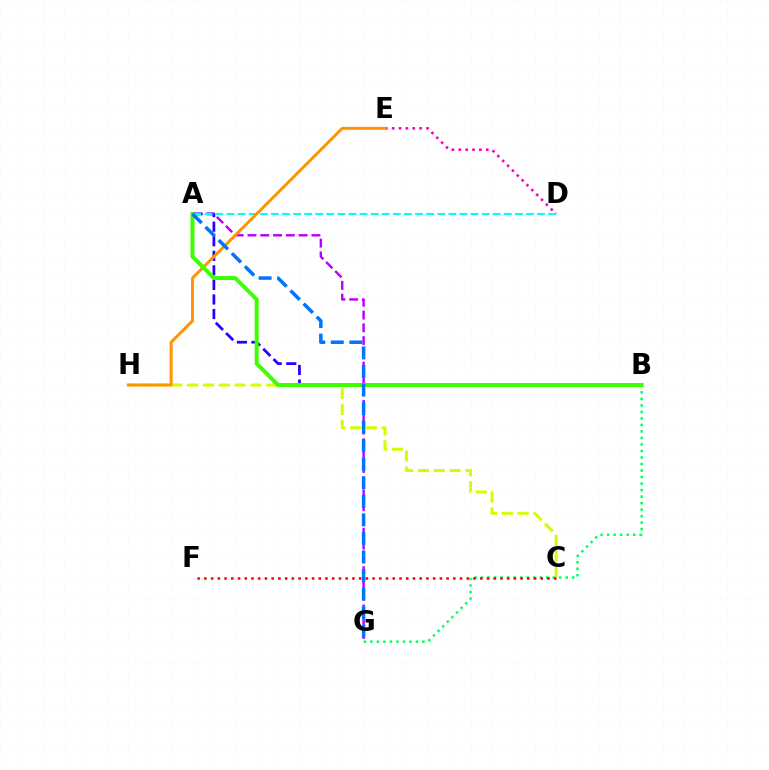{('C', 'H'): [{'color': '#d1ff00', 'line_style': 'dashed', 'thickness': 2.15}], ('B', 'G'): [{'color': '#00ff5c', 'line_style': 'dotted', 'thickness': 1.77}], ('A', 'B'): [{'color': '#2500ff', 'line_style': 'dashed', 'thickness': 1.98}, {'color': '#3dff00', 'line_style': 'solid', 'thickness': 2.86}], ('D', 'E'): [{'color': '#ff00ac', 'line_style': 'dotted', 'thickness': 1.86}], ('A', 'G'): [{'color': '#b900ff', 'line_style': 'dashed', 'thickness': 1.74}, {'color': '#0074ff', 'line_style': 'dashed', 'thickness': 2.52}], ('A', 'D'): [{'color': '#00fff6', 'line_style': 'dashed', 'thickness': 1.51}], ('C', 'F'): [{'color': '#ff0000', 'line_style': 'dotted', 'thickness': 1.83}], ('E', 'H'): [{'color': '#ff9400', 'line_style': 'solid', 'thickness': 2.14}]}